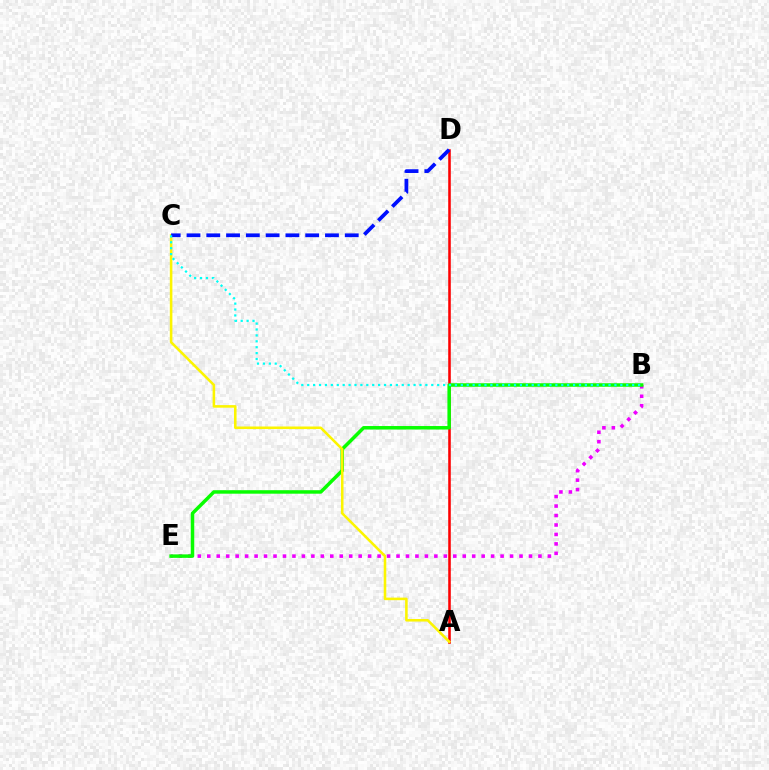{('A', 'D'): [{'color': '#ff0000', 'line_style': 'solid', 'thickness': 1.84}], ('B', 'E'): [{'color': '#ee00ff', 'line_style': 'dotted', 'thickness': 2.57}, {'color': '#08ff00', 'line_style': 'solid', 'thickness': 2.51}], ('A', 'C'): [{'color': '#fcf500', 'line_style': 'solid', 'thickness': 1.85}], ('C', 'D'): [{'color': '#0010ff', 'line_style': 'dashed', 'thickness': 2.69}], ('B', 'C'): [{'color': '#00fff6', 'line_style': 'dotted', 'thickness': 1.61}]}